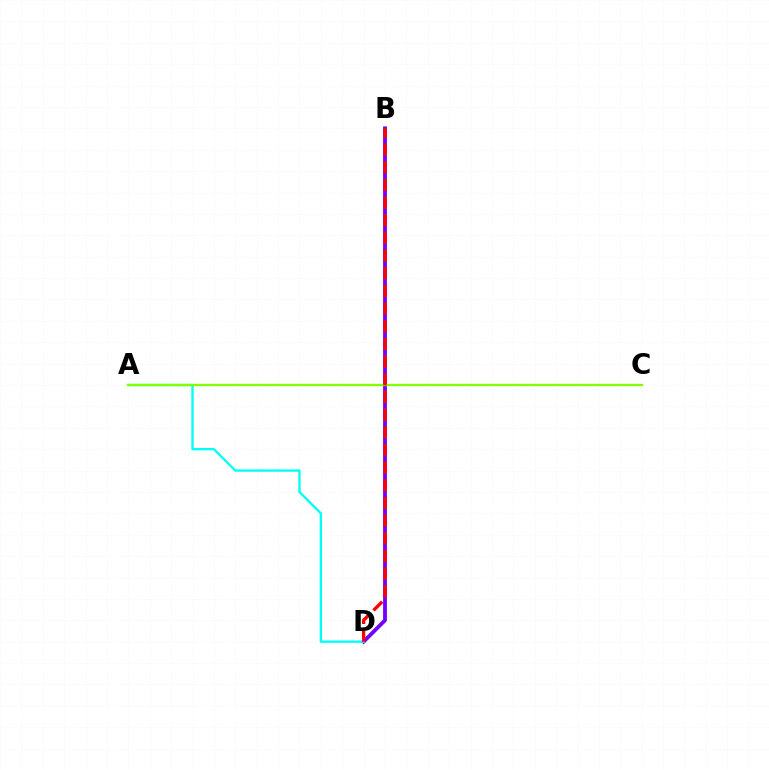{('B', 'D'): [{'color': '#7200ff', 'line_style': 'solid', 'thickness': 2.74}, {'color': '#ff0000', 'line_style': 'dashed', 'thickness': 2.4}], ('A', 'D'): [{'color': '#00fff6', 'line_style': 'solid', 'thickness': 1.67}], ('A', 'C'): [{'color': '#84ff00', 'line_style': 'solid', 'thickness': 1.69}]}